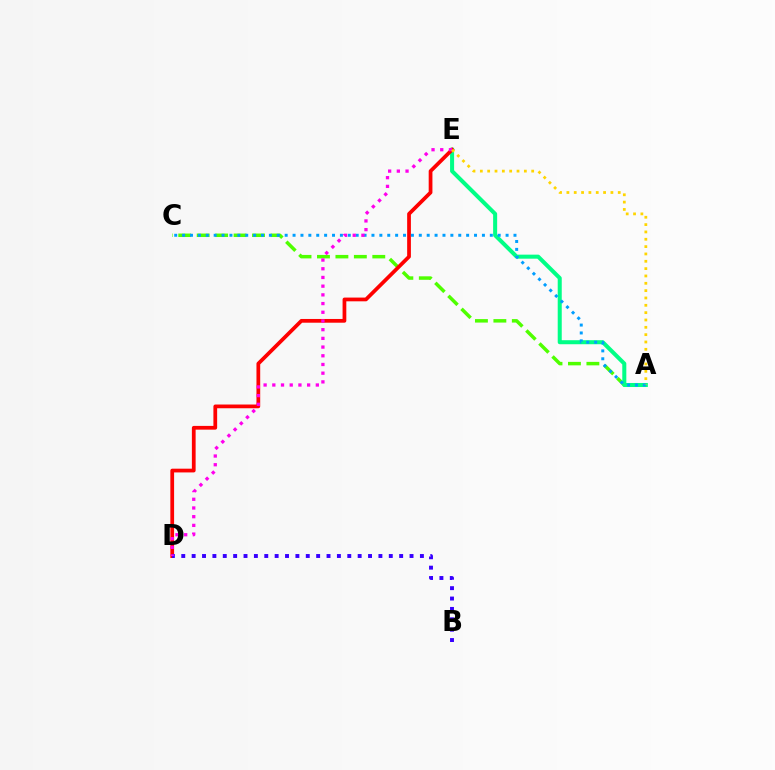{('A', 'C'): [{'color': '#4fff00', 'line_style': 'dashed', 'thickness': 2.51}, {'color': '#009eff', 'line_style': 'dotted', 'thickness': 2.14}], ('A', 'E'): [{'color': '#00ff86', 'line_style': 'solid', 'thickness': 2.9}, {'color': '#ffd500', 'line_style': 'dotted', 'thickness': 1.99}], ('D', 'E'): [{'color': '#ff0000', 'line_style': 'solid', 'thickness': 2.69}, {'color': '#ff00ed', 'line_style': 'dotted', 'thickness': 2.36}], ('B', 'D'): [{'color': '#3700ff', 'line_style': 'dotted', 'thickness': 2.82}]}